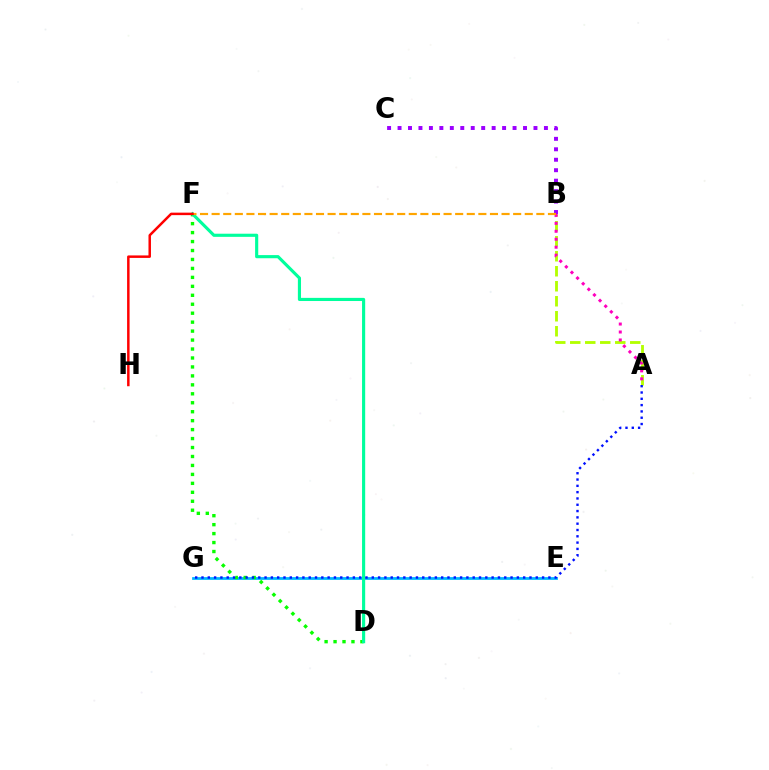{('E', 'G'): [{'color': '#00b5ff', 'line_style': 'solid', 'thickness': 1.99}], ('A', 'B'): [{'color': '#b3ff00', 'line_style': 'dashed', 'thickness': 2.04}, {'color': '#ff00bd', 'line_style': 'dotted', 'thickness': 2.16}], ('D', 'F'): [{'color': '#08ff00', 'line_style': 'dotted', 'thickness': 2.43}, {'color': '#00ff9d', 'line_style': 'solid', 'thickness': 2.26}], ('B', 'C'): [{'color': '#9b00ff', 'line_style': 'dotted', 'thickness': 2.84}], ('A', 'G'): [{'color': '#0010ff', 'line_style': 'dotted', 'thickness': 1.71}], ('B', 'F'): [{'color': '#ffa500', 'line_style': 'dashed', 'thickness': 1.58}], ('F', 'H'): [{'color': '#ff0000', 'line_style': 'solid', 'thickness': 1.79}]}